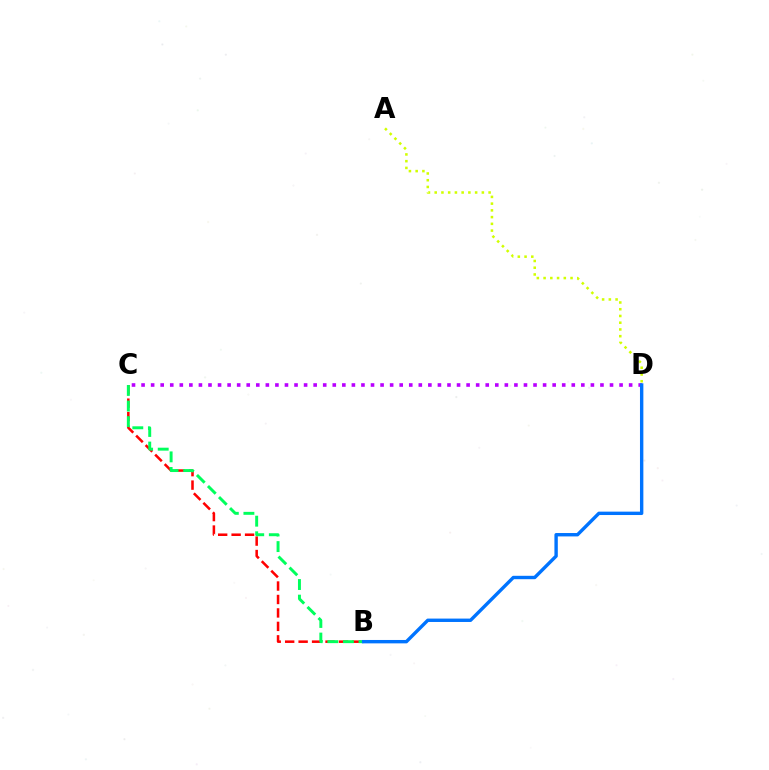{('B', 'C'): [{'color': '#ff0000', 'line_style': 'dashed', 'thickness': 1.83}, {'color': '#00ff5c', 'line_style': 'dashed', 'thickness': 2.12}], ('C', 'D'): [{'color': '#b900ff', 'line_style': 'dotted', 'thickness': 2.6}], ('B', 'D'): [{'color': '#0074ff', 'line_style': 'solid', 'thickness': 2.44}], ('A', 'D'): [{'color': '#d1ff00', 'line_style': 'dotted', 'thickness': 1.83}]}